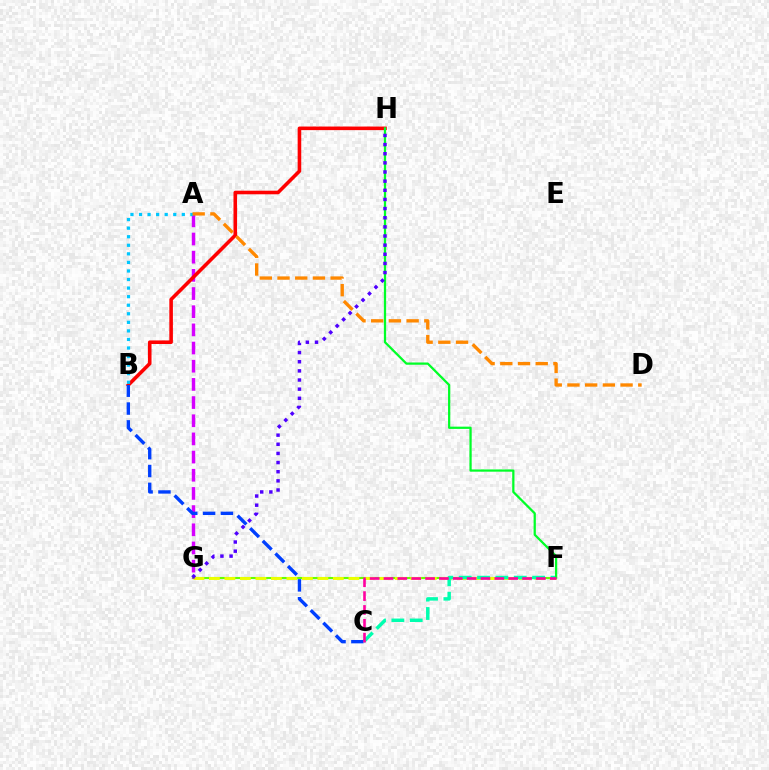{('F', 'G'): [{'color': '#66ff00', 'line_style': 'solid', 'thickness': 1.51}, {'color': '#eeff00', 'line_style': 'dashed', 'thickness': 2.1}], ('A', 'G'): [{'color': '#d600ff', 'line_style': 'dashed', 'thickness': 2.47}], ('B', 'H'): [{'color': '#ff0000', 'line_style': 'solid', 'thickness': 2.58}], ('A', 'B'): [{'color': '#00c7ff', 'line_style': 'dotted', 'thickness': 2.33}], ('A', 'D'): [{'color': '#ff8800', 'line_style': 'dashed', 'thickness': 2.41}], ('C', 'F'): [{'color': '#00ffaf', 'line_style': 'dashed', 'thickness': 2.49}, {'color': '#ff00a0', 'line_style': 'dashed', 'thickness': 1.88}], ('F', 'H'): [{'color': '#00ff27', 'line_style': 'solid', 'thickness': 1.62}], ('B', 'C'): [{'color': '#003fff', 'line_style': 'dashed', 'thickness': 2.42}], ('G', 'H'): [{'color': '#4f00ff', 'line_style': 'dotted', 'thickness': 2.48}]}